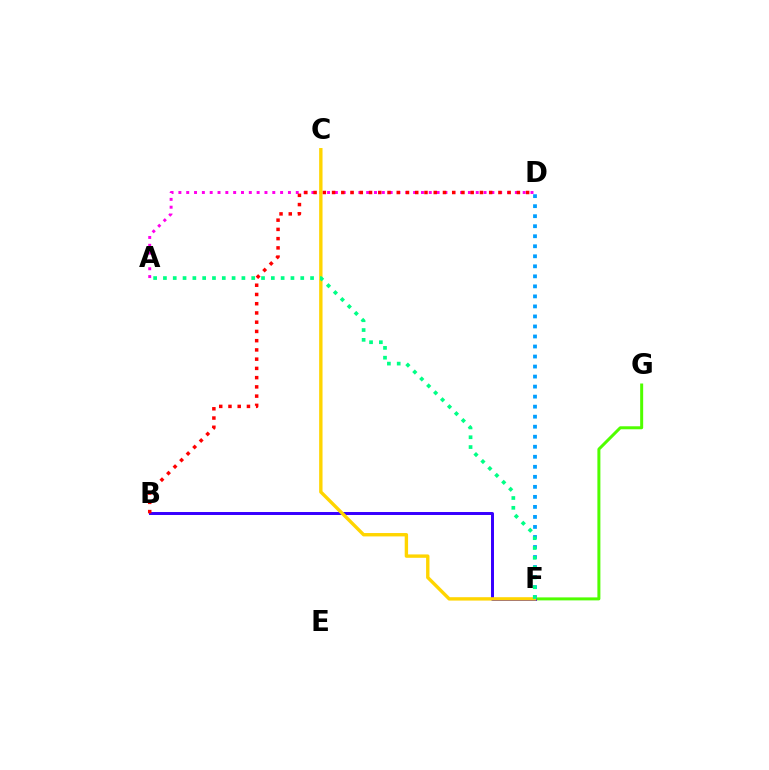{('A', 'D'): [{'color': '#ff00ed', 'line_style': 'dotted', 'thickness': 2.13}], ('F', 'G'): [{'color': '#4fff00', 'line_style': 'solid', 'thickness': 2.16}], ('D', 'F'): [{'color': '#009eff', 'line_style': 'dotted', 'thickness': 2.72}], ('B', 'F'): [{'color': '#3700ff', 'line_style': 'solid', 'thickness': 2.14}], ('B', 'D'): [{'color': '#ff0000', 'line_style': 'dotted', 'thickness': 2.51}], ('C', 'F'): [{'color': '#ffd500', 'line_style': 'solid', 'thickness': 2.43}], ('A', 'F'): [{'color': '#00ff86', 'line_style': 'dotted', 'thickness': 2.67}]}